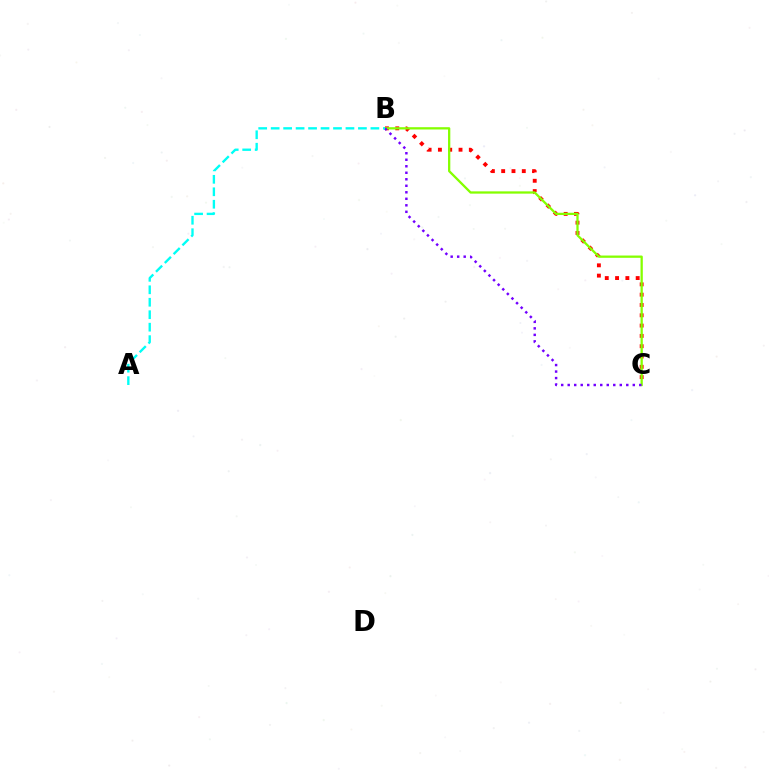{('B', 'C'): [{'color': '#ff0000', 'line_style': 'dotted', 'thickness': 2.8}, {'color': '#84ff00', 'line_style': 'solid', 'thickness': 1.64}, {'color': '#7200ff', 'line_style': 'dotted', 'thickness': 1.77}], ('A', 'B'): [{'color': '#00fff6', 'line_style': 'dashed', 'thickness': 1.69}]}